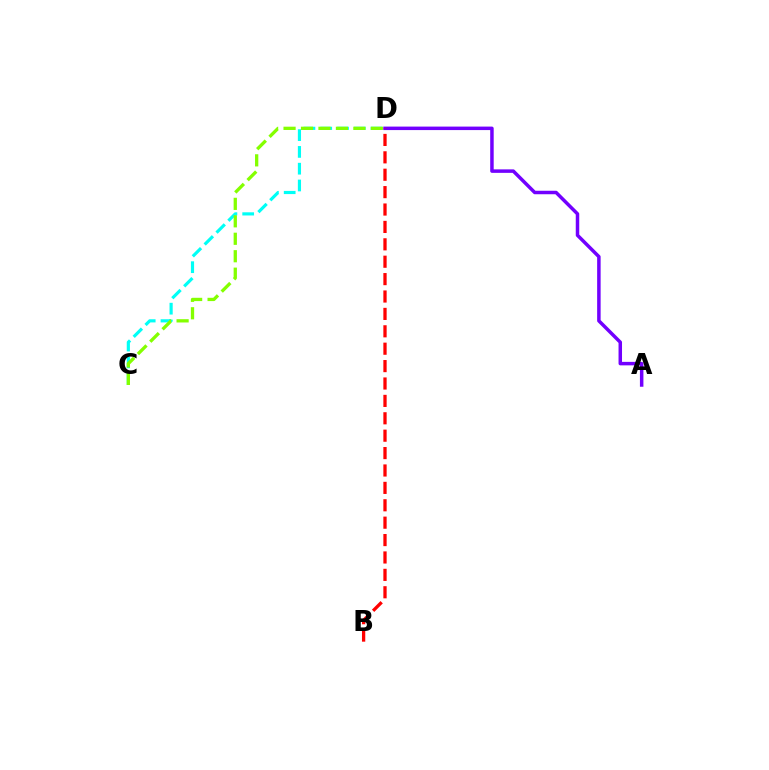{('C', 'D'): [{'color': '#00fff6', 'line_style': 'dashed', 'thickness': 2.28}, {'color': '#84ff00', 'line_style': 'dashed', 'thickness': 2.37}], ('A', 'D'): [{'color': '#7200ff', 'line_style': 'solid', 'thickness': 2.51}], ('B', 'D'): [{'color': '#ff0000', 'line_style': 'dashed', 'thickness': 2.36}]}